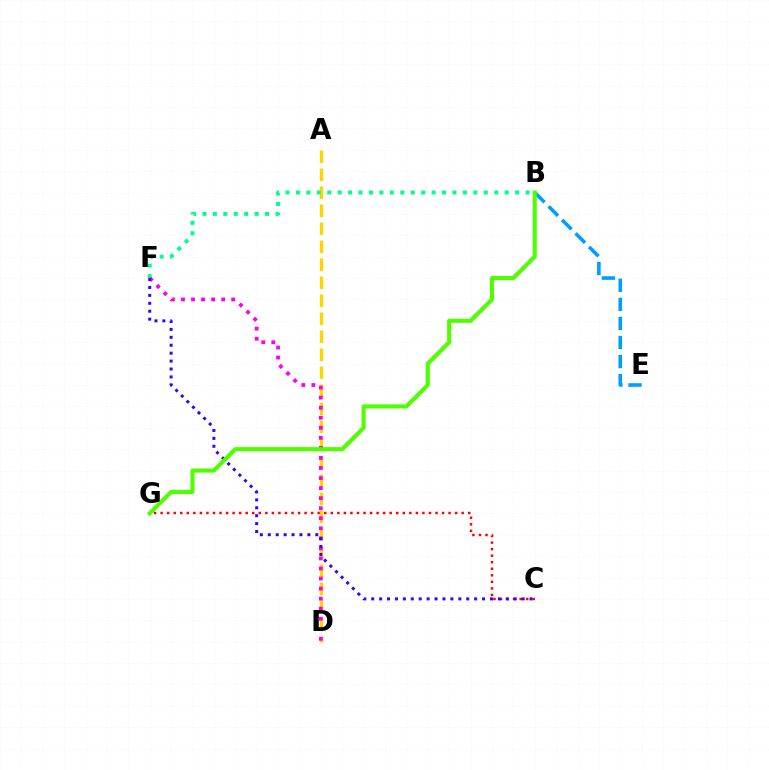{('B', 'E'): [{'color': '#009eff', 'line_style': 'dashed', 'thickness': 2.59}], ('C', 'G'): [{'color': '#ff0000', 'line_style': 'dotted', 'thickness': 1.78}], ('A', 'D'): [{'color': '#ffd500', 'line_style': 'dashed', 'thickness': 2.45}], ('B', 'F'): [{'color': '#00ff86', 'line_style': 'dotted', 'thickness': 2.84}], ('D', 'F'): [{'color': '#ff00ed', 'line_style': 'dotted', 'thickness': 2.73}], ('C', 'F'): [{'color': '#3700ff', 'line_style': 'dotted', 'thickness': 2.15}], ('B', 'G'): [{'color': '#4fff00', 'line_style': 'solid', 'thickness': 2.95}]}